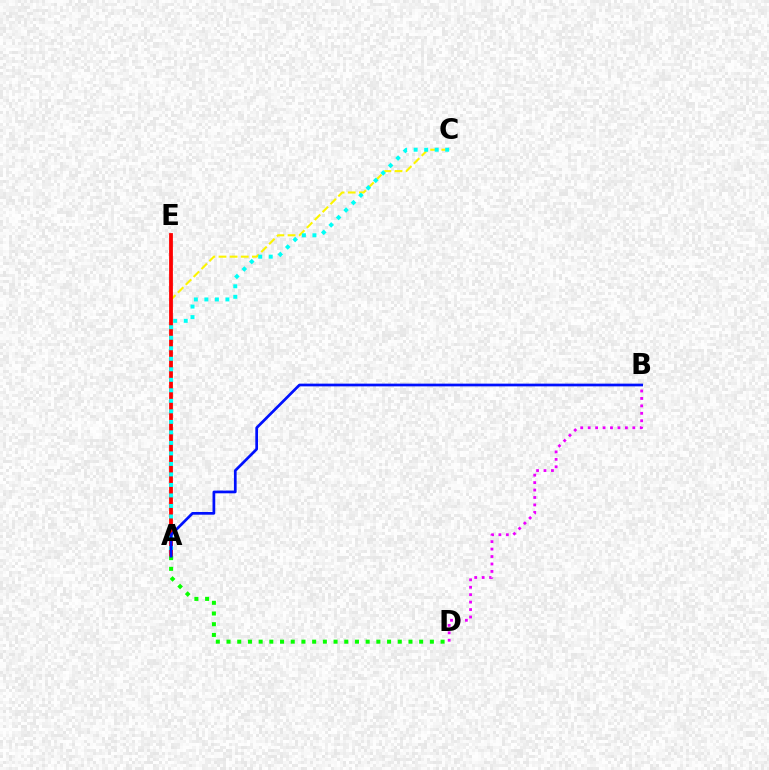{('B', 'D'): [{'color': '#ee00ff', 'line_style': 'dotted', 'thickness': 2.02}], ('A', 'C'): [{'color': '#fcf500', 'line_style': 'dashed', 'thickness': 1.51}, {'color': '#00fff6', 'line_style': 'dotted', 'thickness': 2.86}], ('A', 'E'): [{'color': '#ff0000', 'line_style': 'solid', 'thickness': 2.73}], ('A', 'D'): [{'color': '#08ff00', 'line_style': 'dotted', 'thickness': 2.91}], ('A', 'B'): [{'color': '#0010ff', 'line_style': 'solid', 'thickness': 1.96}]}